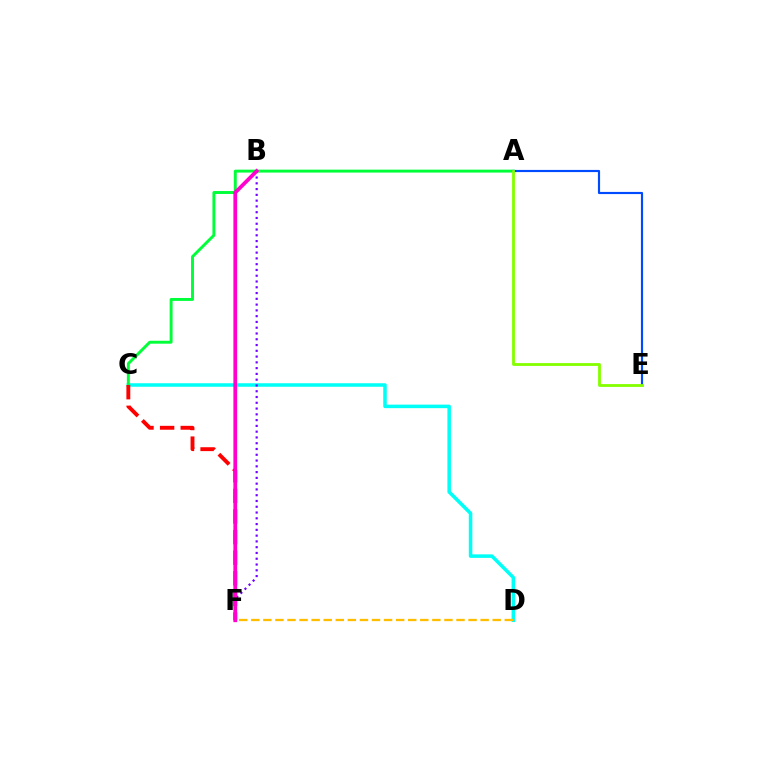{('C', 'D'): [{'color': '#00fff6', 'line_style': 'solid', 'thickness': 2.53}], ('A', 'C'): [{'color': '#00ff39', 'line_style': 'solid', 'thickness': 2.11}], ('B', 'F'): [{'color': '#7200ff', 'line_style': 'dotted', 'thickness': 1.57}, {'color': '#ff00cf', 'line_style': 'solid', 'thickness': 2.7}], ('A', 'E'): [{'color': '#004bff', 'line_style': 'solid', 'thickness': 1.55}, {'color': '#84ff00', 'line_style': 'solid', 'thickness': 2.03}], ('C', 'F'): [{'color': '#ff0000', 'line_style': 'dashed', 'thickness': 2.8}], ('D', 'F'): [{'color': '#ffbd00', 'line_style': 'dashed', 'thickness': 1.64}]}